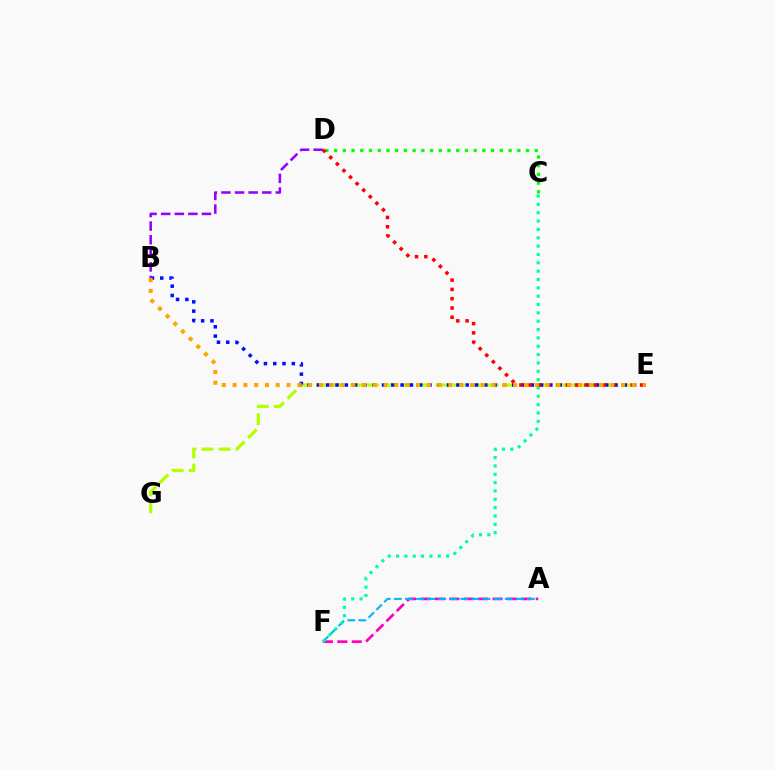{('E', 'G'): [{'color': '#b3ff00', 'line_style': 'dashed', 'thickness': 2.32}], ('C', 'D'): [{'color': '#08ff00', 'line_style': 'dotted', 'thickness': 2.37}], ('A', 'F'): [{'color': '#ff00bd', 'line_style': 'dashed', 'thickness': 1.96}, {'color': '#00b5ff', 'line_style': 'dashed', 'thickness': 1.51}], ('B', 'E'): [{'color': '#0010ff', 'line_style': 'dotted', 'thickness': 2.53}, {'color': '#ffa500', 'line_style': 'dotted', 'thickness': 2.93}], ('C', 'F'): [{'color': '#00ff9d', 'line_style': 'dotted', 'thickness': 2.27}], ('B', 'D'): [{'color': '#9b00ff', 'line_style': 'dashed', 'thickness': 1.85}], ('D', 'E'): [{'color': '#ff0000', 'line_style': 'dotted', 'thickness': 2.52}]}